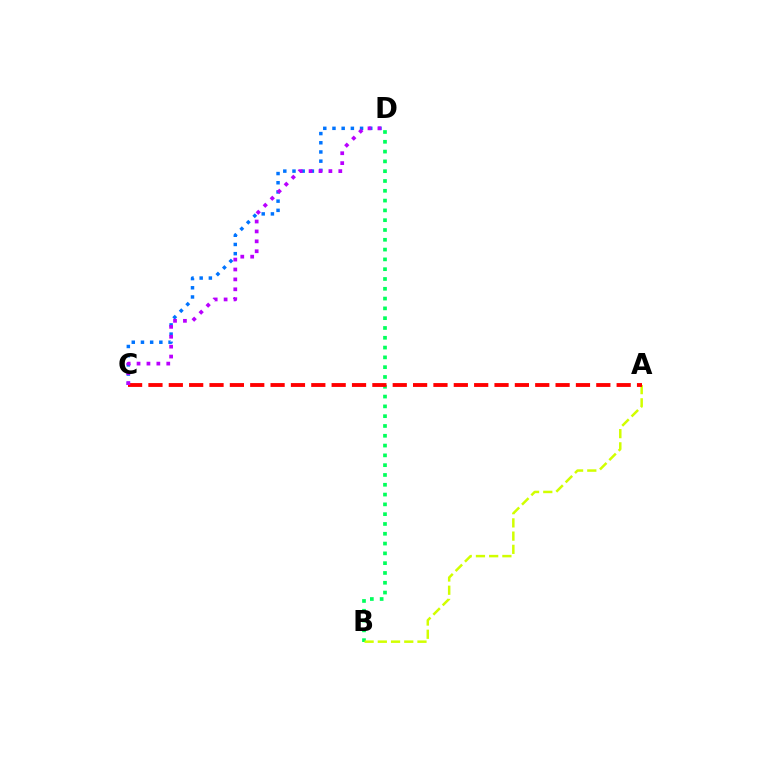{('C', 'D'): [{'color': '#0074ff', 'line_style': 'dotted', 'thickness': 2.5}, {'color': '#b900ff', 'line_style': 'dotted', 'thickness': 2.69}], ('B', 'D'): [{'color': '#00ff5c', 'line_style': 'dotted', 'thickness': 2.66}], ('A', 'B'): [{'color': '#d1ff00', 'line_style': 'dashed', 'thickness': 1.8}], ('A', 'C'): [{'color': '#ff0000', 'line_style': 'dashed', 'thickness': 2.77}]}